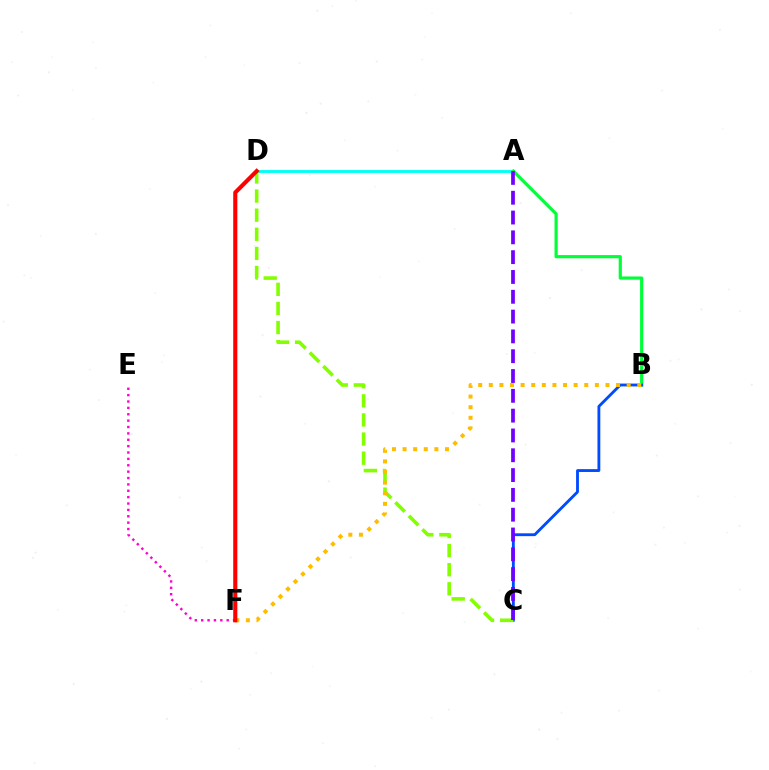{('A', 'D'): [{'color': '#00fff6', 'line_style': 'solid', 'thickness': 2.07}], ('A', 'B'): [{'color': '#00ff39', 'line_style': 'solid', 'thickness': 2.29}], ('B', 'C'): [{'color': '#004bff', 'line_style': 'solid', 'thickness': 2.05}], ('E', 'F'): [{'color': '#ff00cf', 'line_style': 'dotted', 'thickness': 1.73}], ('C', 'D'): [{'color': '#84ff00', 'line_style': 'dashed', 'thickness': 2.6}], ('B', 'F'): [{'color': '#ffbd00', 'line_style': 'dotted', 'thickness': 2.88}], ('A', 'C'): [{'color': '#7200ff', 'line_style': 'dashed', 'thickness': 2.69}], ('D', 'F'): [{'color': '#ff0000', 'line_style': 'solid', 'thickness': 2.96}]}